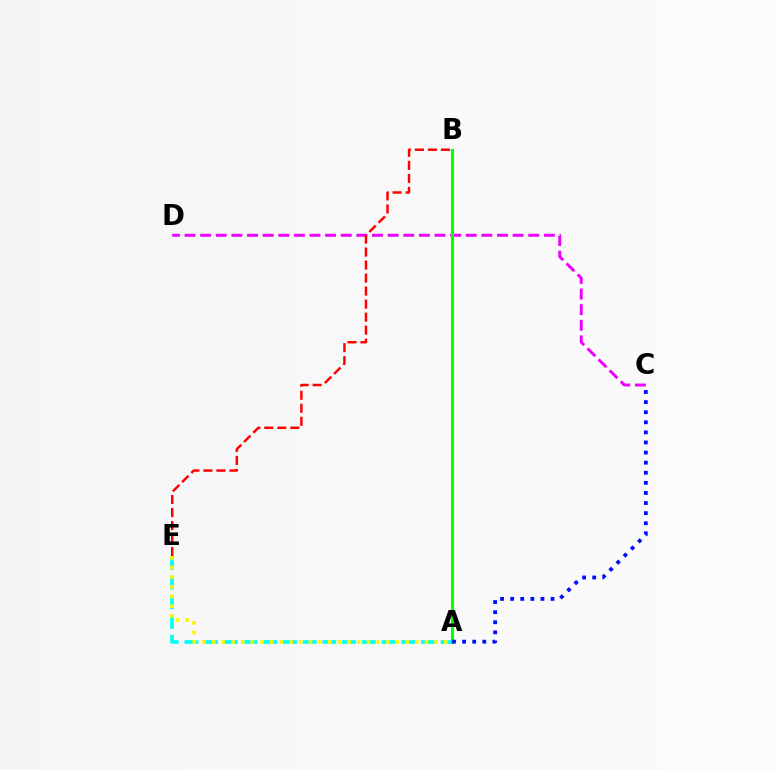{('C', 'D'): [{'color': '#ee00ff', 'line_style': 'dashed', 'thickness': 2.12}], ('A', 'E'): [{'color': '#00fff6', 'line_style': 'dashed', 'thickness': 2.68}, {'color': '#fcf500', 'line_style': 'dotted', 'thickness': 2.63}], ('A', 'B'): [{'color': '#08ff00', 'line_style': 'solid', 'thickness': 2.22}], ('B', 'E'): [{'color': '#ff0000', 'line_style': 'dashed', 'thickness': 1.77}], ('A', 'C'): [{'color': '#0010ff', 'line_style': 'dotted', 'thickness': 2.74}]}